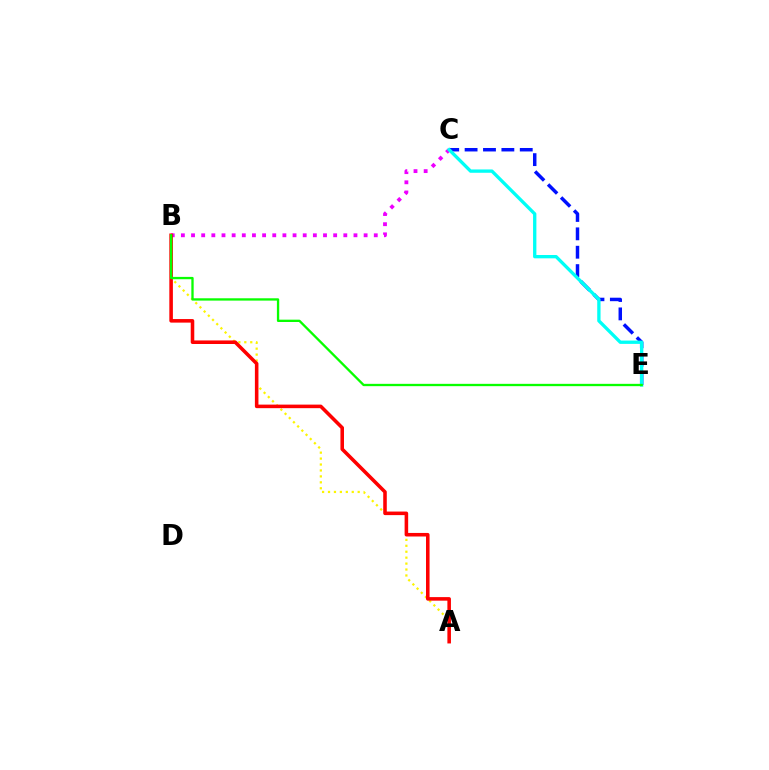{('A', 'B'): [{'color': '#fcf500', 'line_style': 'dotted', 'thickness': 1.61}, {'color': '#ff0000', 'line_style': 'solid', 'thickness': 2.56}], ('B', 'C'): [{'color': '#ee00ff', 'line_style': 'dotted', 'thickness': 2.76}], ('C', 'E'): [{'color': '#0010ff', 'line_style': 'dashed', 'thickness': 2.5}, {'color': '#00fff6', 'line_style': 'solid', 'thickness': 2.39}], ('B', 'E'): [{'color': '#08ff00', 'line_style': 'solid', 'thickness': 1.67}]}